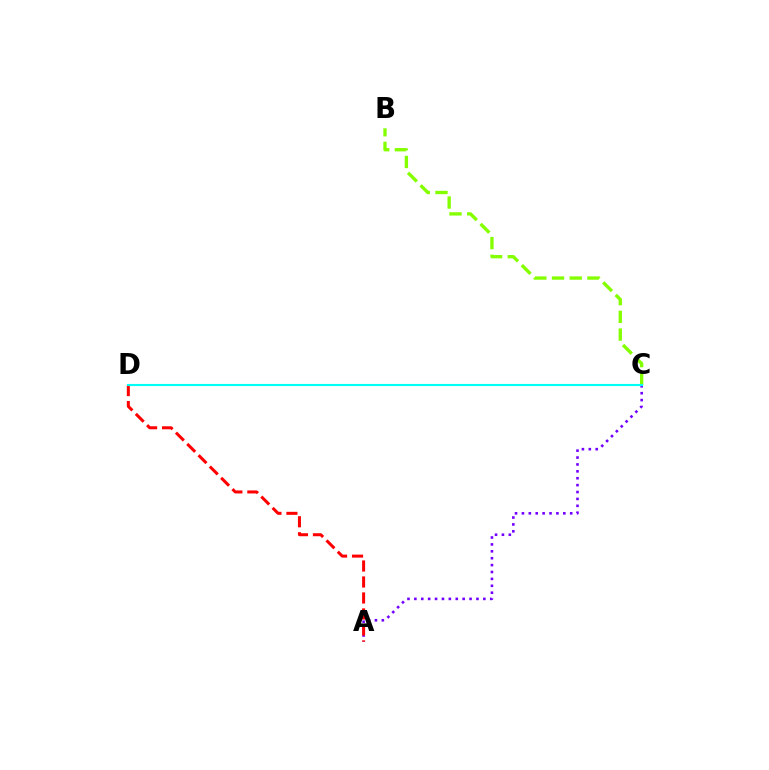{('A', 'C'): [{'color': '#7200ff', 'line_style': 'dotted', 'thickness': 1.87}], ('B', 'C'): [{'color': '#84ff00', 'line_style': 'dashed', 'thickness': 2.41}], ('A', 'D'): [{'color': '#ff0000', 'line_style': 'dashed', 'thickness': 2.17}], ('C', 'D'): [{'color': '#00fff6', 'line_style': 'solid', 'thickness': 1.54}]}